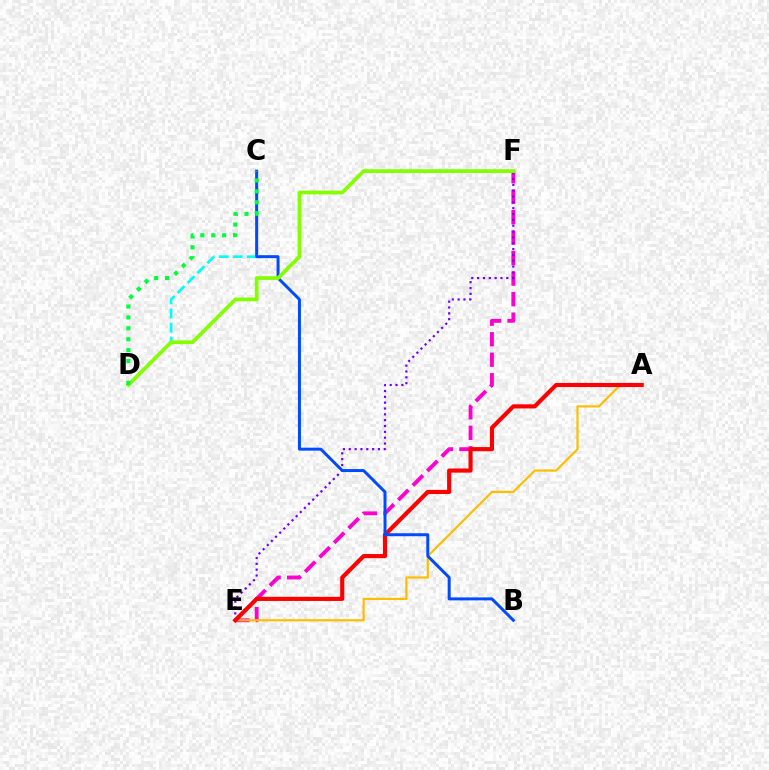{('E', 'F'): [{'color': '#ff00cf', 'line_style': 'dashed', 'thickness': 2.78}, {'color': '#7200ff', 'line_style': 'dotted', 'thickness': 1.59}], ('A', 'E'): [{'color': '#ffbd00', 'line_style': 'solid', 'thickness': 1.57}, {'color': '#ff0000', 'line_style': 'solid', 'thickness': 2.99}], ('C', 'D'): [{'color': '#00fff6', 'line_style': 'dashed', 'thickness': 1.91}, {'color': '#00ff39', 'line_style': 'dotted', 'thickness': 2.97}], ('B', 'C'): [{'color': '#004bff', 'line_style': 'solid', 'thickness': 2.14}], ('D', 'F'): [{'color': '#84ff00', 'line_style': 'solid', 'thickness': 2.69}]}